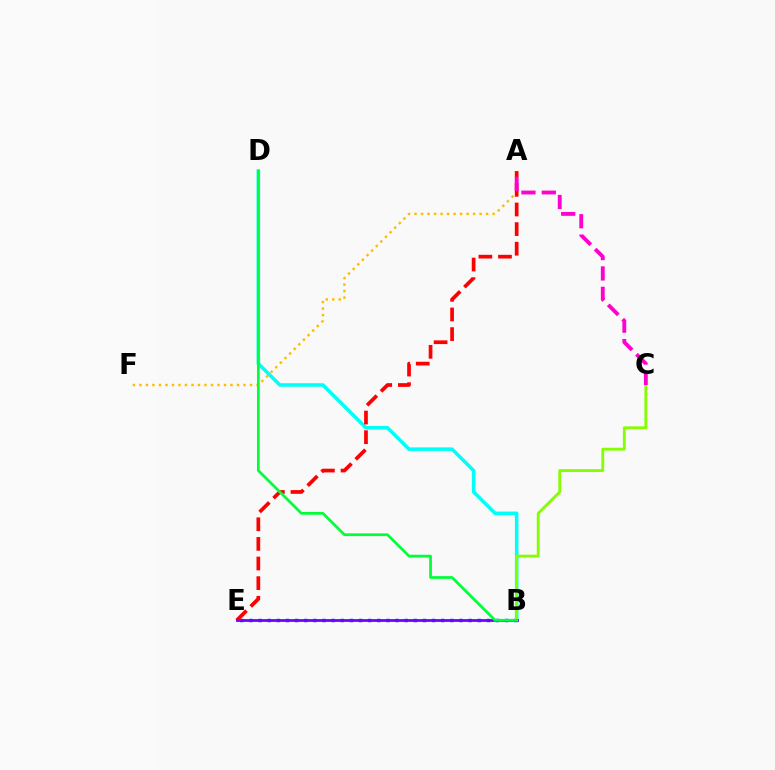{('A', 'F'): [{'color': '#ffbd00', 'line_style': 'dotted', 'thickness': 1.77}], ('B', 'E'): [{'color': '#004bff', 'line_style': 'dotted', 'thickness': 2.48}, {'color': '#7200ff', 'line_style': 'solid', 'thickness': 2.0}], ('B', 'D'): [{'color': '#00fff6', 'line_style': 'solid', 'thickness': 2.55}, {'color': '#00ff39', 'line_style': 'solid', 'thickness': 1.97}], ('A', 'E'): [{'color': '#ff0000', 'line_style': 'dashed', 'thickness': 2.67}], ('B', 'C'): [{'color': '#84ff00', 'line_style': 'solid', 'thickness': 2.05}], ('A', 'C'): [{'color': '#ff00cf', 'line_style': 'dashed', 'thickness': 2.77}]}